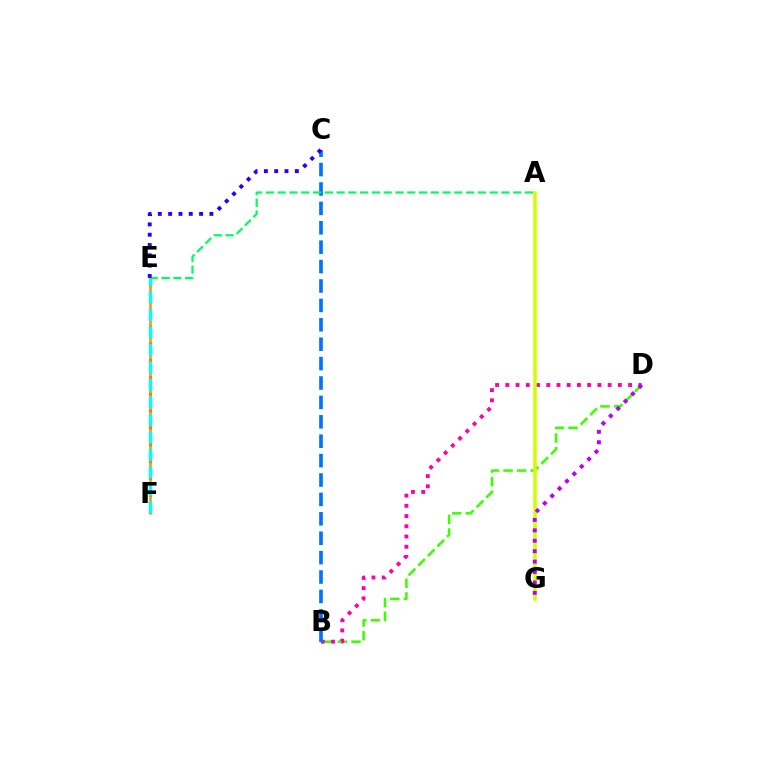{('B', 'D'): [{'color': '#3dff00', 'line_style': 'dashed', 'thickness': 1.85}, {'color': '#ff00ac', 'line_style': 'dotted', 'thickness': 2.78}], ('B', 'C'): [{'color': '#0074ff', 'line_style': 'dashed', 'thickness': 2.64}], ('E', 'F'): [{'color': '#ff0000', 'line_style': 'dotted', 'thickness': 2.28}, {'color': '#ff9400', 'line_style': 'solid', 'thickness': 1.82}, {'color': '#00fff6', 'line_style': 'dashed', 'thickness': 2.38}], ('A', 'E'): [{'color': '#00ff5c', 'line_style': 'dashed', 'thickness': 1.6}], ('C', 'E'): [{'color': '#2500ff', 'line_style': 'dotted', 'thickness': 2.8}], ('A', 'G'): [{'color': '#d1ff00', 'line_style': 'solid', 'thickness': 2.53}], ('D', 'G'): [{'color': '#b900ff', 'line_style': 'dotted', 'thickness': 2.83}]}